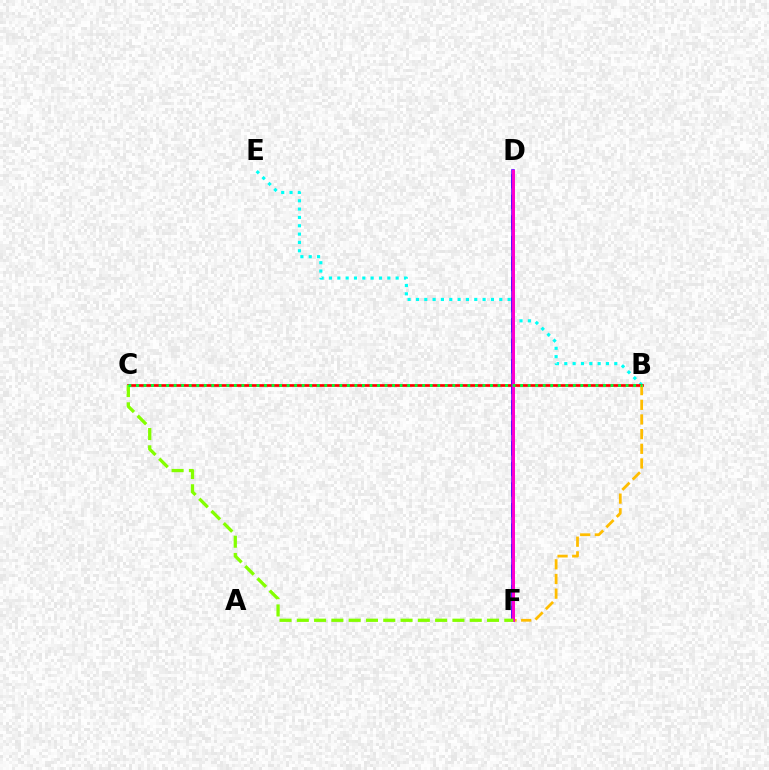{('D', 'F'): [{'color': '#004bff', 'line_style': 'dashed', 'thickness': 2.79}, {'color': '#7200ff', 'line_style': 'solid', 'thickness': 2.62}, {'color': '#ff00cf', 'line_style': 'solid', 'thickness': 2.13}], ('B', 'E'): [{'color': '#00fff6', 'line_style': 'dotted', 'thickness': 2.26}], ('B', 'C'): [{'color': '#ff0000', 'line_style': 'solid', 'thickness': 1.94}, {'color': '#00ff39', 'line_style': 'dotted', 'thickness': 2.05}], ('B', 'F'): [{'color': '#ffbd00', 'line_style': 'dashed', 'thickness': 1.99}], ('C', 'F'): [{'color': '#84ff00', 'line_style': 'dashed', 'thickness': 2.35}]}